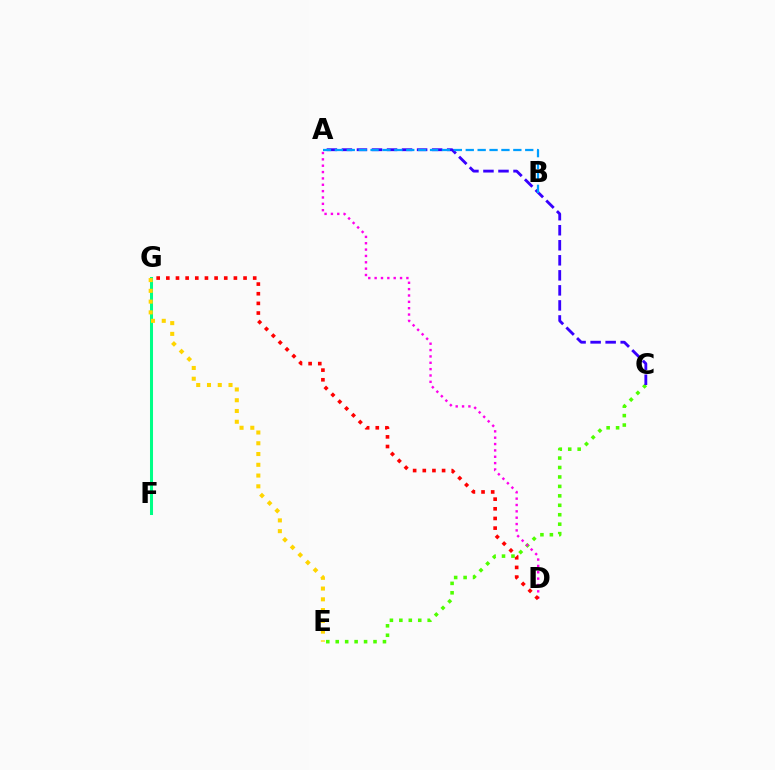{('C', 'E'): [{'color': '#4fff00', 'line_style': 'dotted', 'thickness': 2.57}], ('F', 'G'): [{'color': '#00ff86', 'line_style': 'solid', 'thickness': 2.18}], ('A', 'D'): [{'color': '#ff00ed', 'line_style': 'dotted', 'thickness': 1.73}], ('D', 'G'): [{'color': '#ff0000', 'line_style': 'dotted', 'thickness': 2.62}], ('A', 'C'): [{'color': '#3700ff', 'line_style': 'dashed', 'thickness': 2.04}], ('E', 'G'): [{'color': '#ffd500', 'line_style': 'dotted', 'thickness': 2.92}], ('A', 'B'): [{'color': '#009eff', 'line_style': 'dashed', 'thickness': 1.62}]}